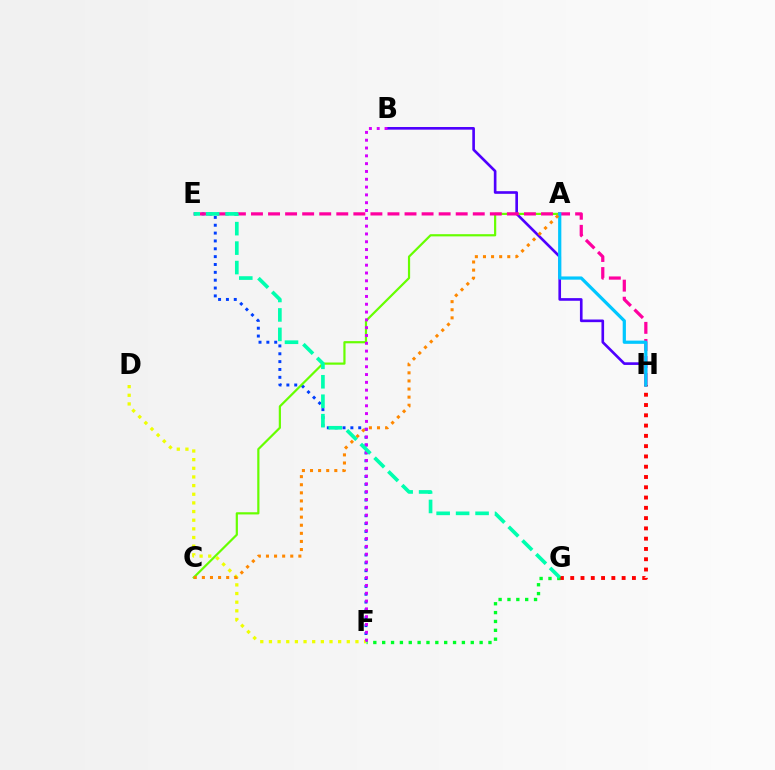{('G', 'H'): [{'color': '#ff0000', 'line_style': 'dotted', 'thickness': 2.79}], ('F', 'G'): [{'color': '#00ff27', 'line_style': 'dotted', 'thickness': 2.41}], ('B', 'H'): [{'color': '#4f00ff', 'line_style': 'solid', 'thickness': 1.9}], ('E', 'F'): [{'color': '#003fff', 'line_style': 'dotted', 'thickness': 2.13}], ('D', 'F'): [{'color': '#eeff00', 'line_style': 'dotted', 'thickness': 2.35}], ('A', 'C'): [{'color': '#66ff00', 'line_style': 'solid', 'thickness': 1.58}, {'color': '#ff8800', 'line_style': 'dotted', 'thickness': 2.2}], ('E', 'H'): [{'color': '#ff00a0', 'line_style': 'dashed', 'thickness': 2.32}], ('A', 'H'): [{'color': '#00c7ff', 'line_style': 'solid', 'thickness': 2.32}], ('B', 'F'): [{'color': '#d600ff', 'line_style': 'dotted', 'thickness': 2.12}], ('E', 'G'): [{'color': '#00ffaf', 'line_style': 'dashed', 'thickness': 2.64}]}